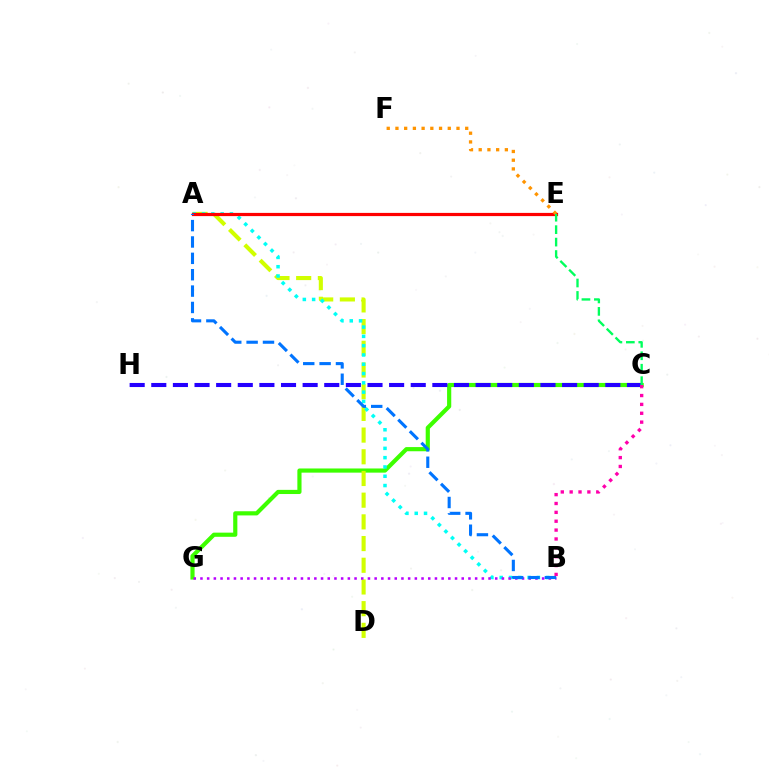{('C', 'G'): [{'color': '#3dff00', 'line_style': 'solid', 'thickness': 3.0}], ('A', 'D'): [{'color': '#d1ff00', 'line_style': 'dashed', 'thickness': 2.95}], ('A', 'B'): [{'color': '#00fff6', 'line_style': 'dotted', 'thickness': 2.53}, {'color': '#0074ff', 'line_style': 'dashed', 'thickness': 2.22}], ('A', 'E'): [{'color': '#ff0000', 'line_style': 'solid', 'thickness': 2.31}], ('B', 'G'): [{'color': '#b900ff', 'line_style': 'dotted', 'thickness': 1.82}], ('E', 'F'): [{'color': '#ff9400', 'line_style': 'dotted', 'thickness': 2.37}], ('C', 'H'): [{'color': '#2500ff', 'line_style': 'dashed', 'thickness': 2.94}], ('B', 'C'): [{'color': '#ff00ac', 'line_style': 'dotted', 'thickness': 2.41}], ('C', 'E'): [{'color': '#00ff5c', 'line_style': 'dashed', 'thickness': 1.69}]}